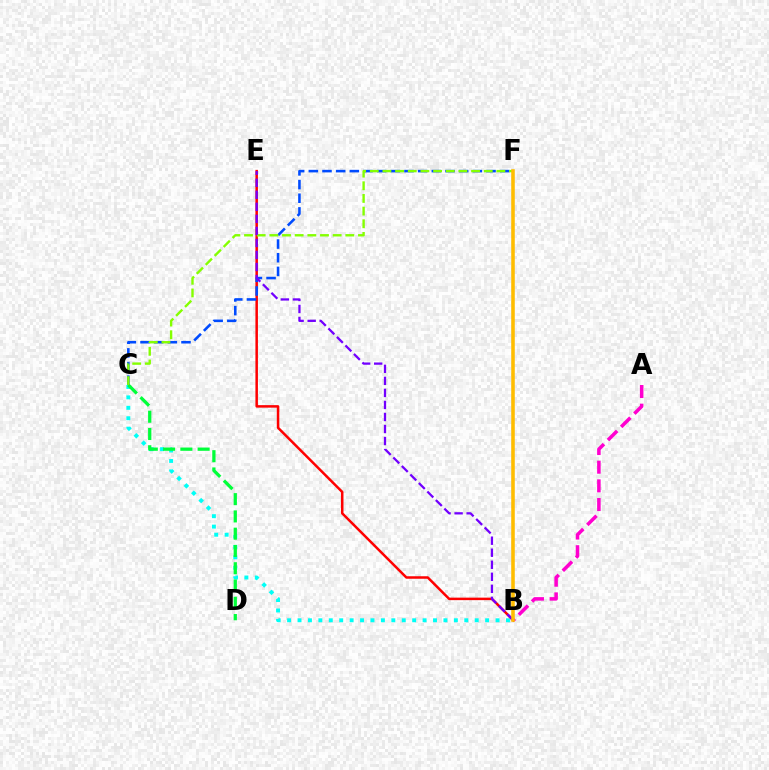{('B', 'C'): [{'color': '#00fff6', 'line_style': 'dotted', 'thickness': 2.83}], ('B', 'E'): [{'color': '#ff0000', 'line_style': 'solid', 'thickness': 1.8}, {'color': '#7200ff', 'line_style': 'dashed', 'thickness': 1.64}], ('C', 'D'): [{'color': '#00ff39', 'line_style': 'dashed', 'thickness': 2.35}], ('C', 'F'): [{'color': '#004bff', 'line_style': 'dashed', 'thickness': 1.86}, {'color': '#84ff00', 'line_style': 'dashed', 'thickness': 1.72}], ('A', 'B'): [{'color': '#ff00cf', 'line_style': 'dashed', 'thickness': 2.54}], ('B', 'F'): [{'color': '#ffbd00', 'line_style': 'solid', 'thickness': 2.57}]}